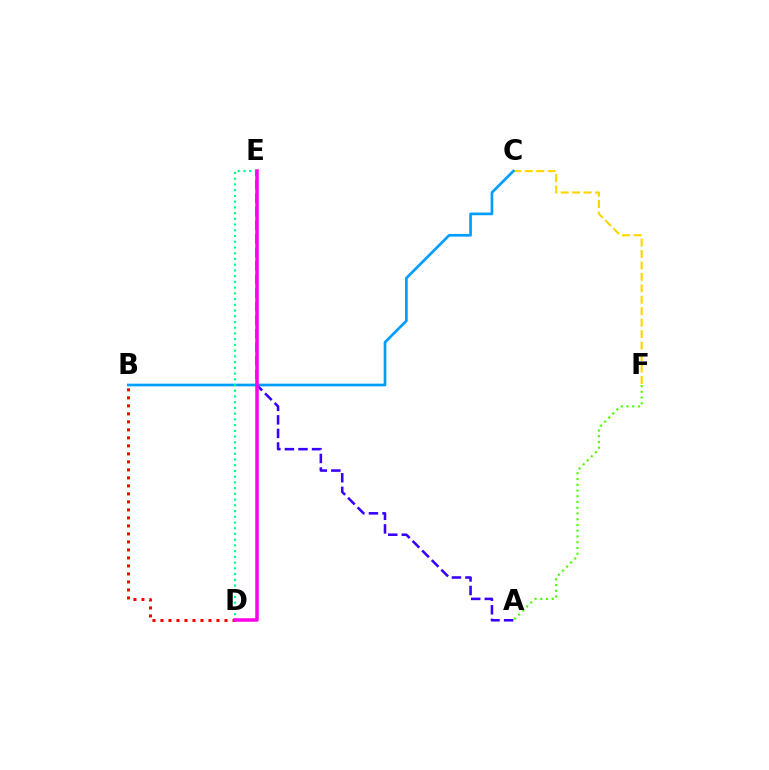{('C', 'F'): [{'color': '#ffd500', 'line_style': 'dashed', 'thickness': 1.56}], ('A', 'E'): [{'color': '#3700ff', 'line_style': 'dashed', 'thickness': 1.84}], ('B', 'D'): [{'color': '#ff0000', 'line_style': 'dotted', 'thickness': 2.17}], ('B', 'C'): [{'color': '#009eff', 'line_style': 'solid', 'thickness': 1.94}], ('A', 'F'): [{'color': '#4fff00', 'line_style': 'dotted', 'thickness': 1.56}], ('D', 'E'): [{'color': '#00ff86', 'line_style': 'dotted', 'thickness': 1.56}, {'color': '#ff00ed', 'line_style': 'solid', 'thickness': 2.53}]}